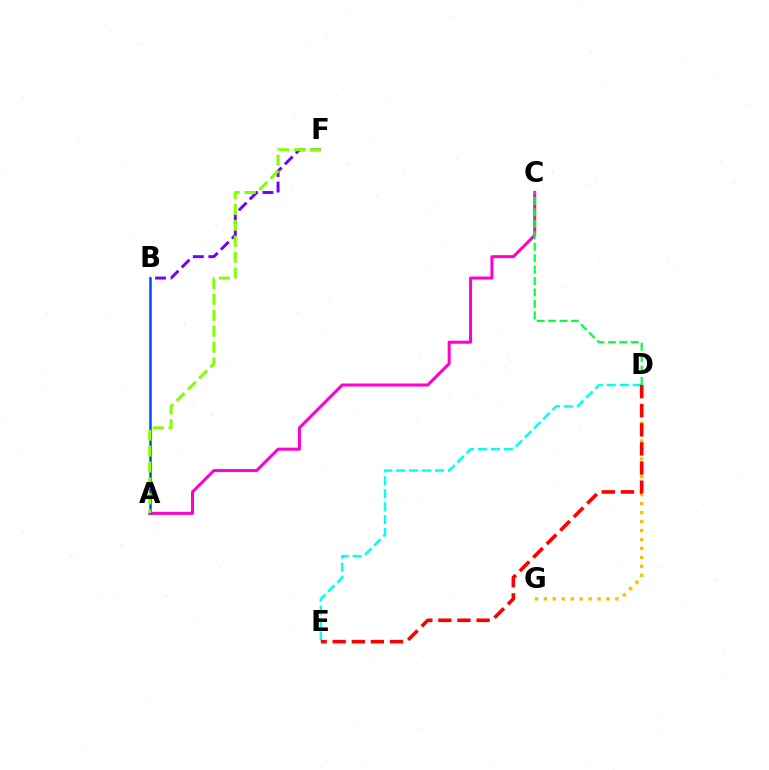{('B', 'F'): [{'color': '#7200ff', 'line_style': 'dashed', 'thickness': 2.11}], ('D', 'E'): [{'color': '#00fff6', 'line_style': 'dashed', 'thickness': 1.76}, {'color': '#ff0000', 'line_style': 'dashed', 'thickness': 2.59}], ('A', 'C'): [{'color': '#ff00cf', 'line_style': 'solid', 'thickness': 2.18}], ('D', 'G'): [{'color': '#ffbd00', 'line_style': 'dotted', 'thickness': 2.43}], ('C', 'D'): [{'color': '#00ff39', 'line_style': 'dashed', 'thickness': 1.55}], ('A', 'B'): [{'color': '#004bff', 'line_style': 'solid', 'thickness': 1.81}], ('A', 'F'): [{'color': '#84ff00', 'line_style': 'dashed', 'thickness': 2.16}]}